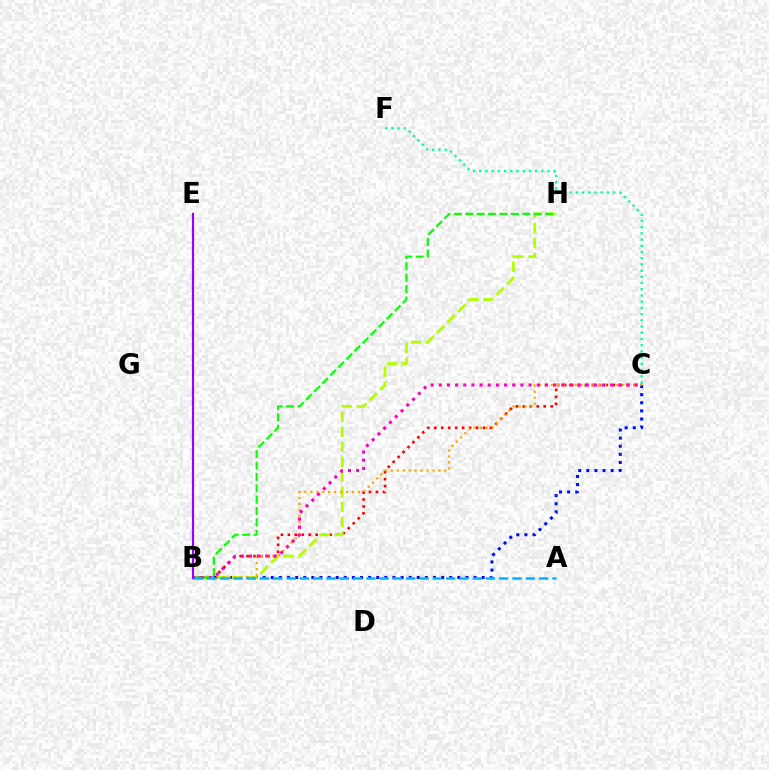{('B', 'C'): [{'color': '#ff0000', 'line_style': 'dotted', 'thickness': 1.89}, {'color': '#0010ff', 'line_style': 'dotted', 'thickness': 2.2}, {'color': '#ffa500', 'line_style': 'dotted', 'thickness': 1.62}, {'color': '#ff00bd', 'line_style': 'dotted', 'thickness': 2.22}], ('C', 'F'): [{'color': '#00ff9d', 'line_style': 'dotted', 'thickness': 1.69}], ('B', 'H'): [{'color': '#b3ff00', 'line_style': 'dashed', 'thickness': 2.05}, {'color': '#08ff00', 'line_style': 'dashed', 'thickness': 1.55}], ('A', 'B'): [{'color': '#00b5ff', 'line_style': 'dashed', 'thickness': 1.8}], ('B', 'E'): [{'color': '#9b00ff', 'line_style': 'solid', 'thickness': 1.59}]}